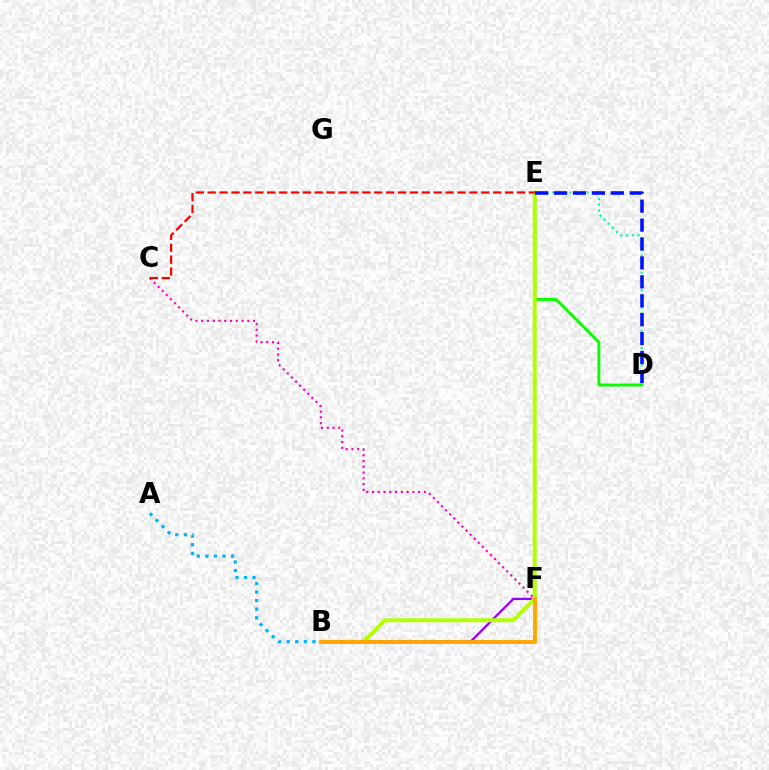{('D', 'E'): [{'color': '#08ff00', 'line_style': 'solid', 'thickness': 2.09}, {'color': '#00ff9d', 'line_style': 'dotted', 'thickness': 1.57}, {'color': '#0010ff', 'line_style': 'dashed', 'thickness': 2.57}], ('B', 'F'): [{'color': '#9b00ff', 'line_style': 'solid', 'thickness': 1.65}, {'color': '#ffa500', 'line_style': 'solid', 'thickness': 2.79}], ('A', 'B'): [{'color': '#00b5ff', 'line_style': 'dotted', 'thickness': 2.33}], ('B', 'E'): [{'color': '#b3ff00', 'line_style': 'solid', 'thickness': 2.84}], ('C', 'F'): [{'color': '#ff00bd', 'line_style': 'dotted', 'thickness': 1.57}], ('C', 'E'): [{'color': '#ff0000', 'line_style': 'dashed', 'thickness': 1.62}]}